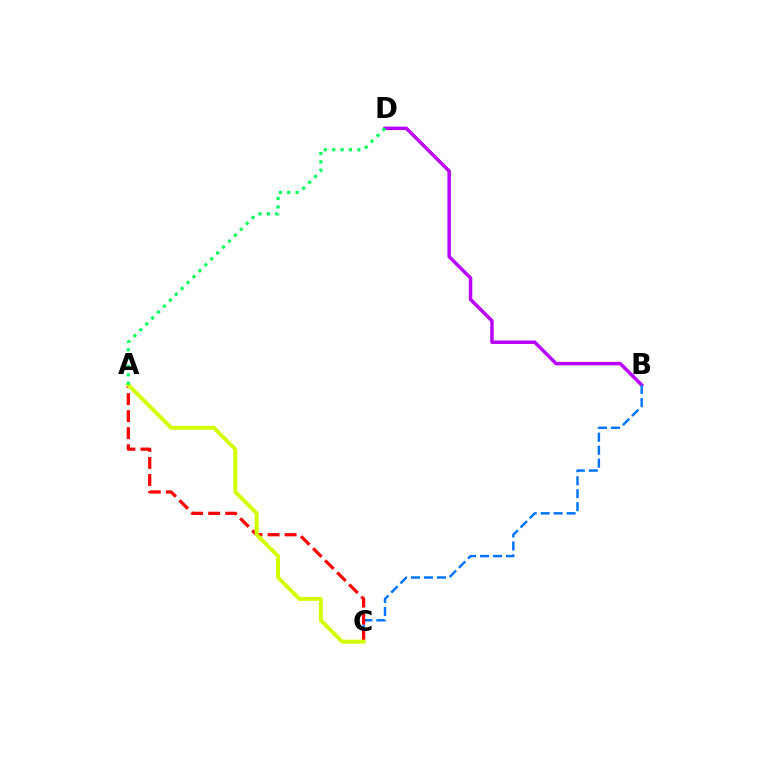{('B', 'D'): [{'color': '#b900ff', 'line_style': 'solid', 'thickness': 2.5}], ('B', 'C'): [{'color': '#0074ff', 'line_style': 'dashed', 'thickness': 1.76}], ('A', 'C'): [{'color': '#ff0000', 'line_style': 'dashed', 'thickness': 2.32}, {'color': '#d1ff00', 'line_style': 'solid', 'thickness': 2.83}], ('A', 'D'): [{'color': '#00ff5c', 'line_style': 'dotted', 'thickness': 2.27}]}